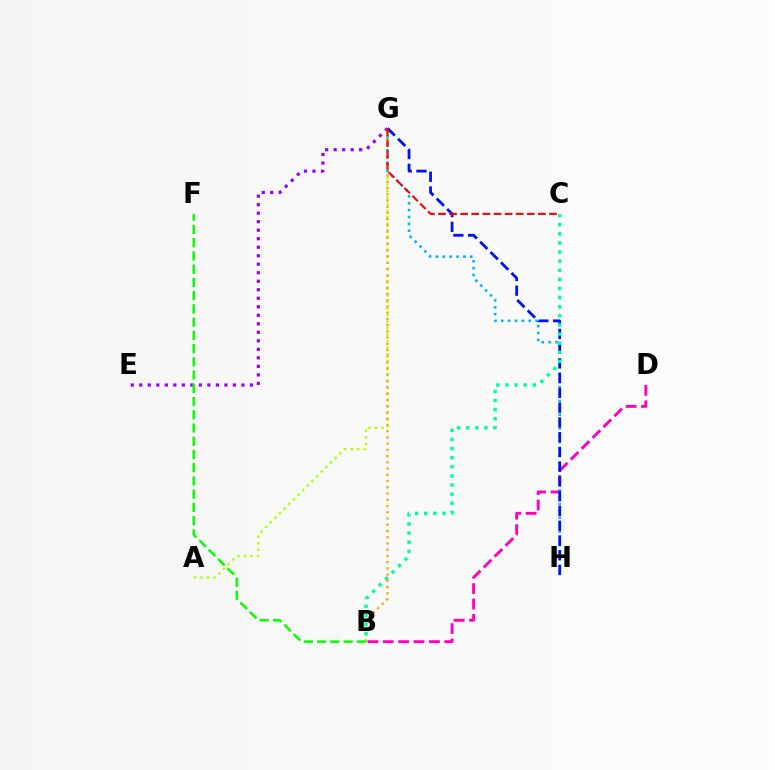{('E', 'G'): [{'color': '#9b00ff', 'line_style': 'dotted', 'thickness': 2.31}], ('A', 'G'): [{'color': '#b3ff00', 'line_style': 'dotted', 'thickness': 1.78}], ('B', 'D'): [{'color': '#ff00bd', 'line_style': 'dashed', 'thickness': 2.09}], ('B', 'G'): [{'color': '#ffa500', 'line_style': 'dotted', 'thickness': 1.69}], ('B', 'F'): [{'color': '#08ff00', 'line_style': 'dashed', 'thickness': 1.8}], ('G', 'H'): [{'color': '#00b5ff', 'line_style': 'dotted', 'thickness': 1.87}, {'color': '#0010ff', 'line_style': 'dashed', 'thickness': 2.0}], ('C', 'G'): [{'color': '#ff0000', 'line_style': 'dashed', 'thickness': 1.51}], ('B', 'C'): [{'color': '#00ff9d', 'line_style': 'dotted', 'thickness': 2.48}]}